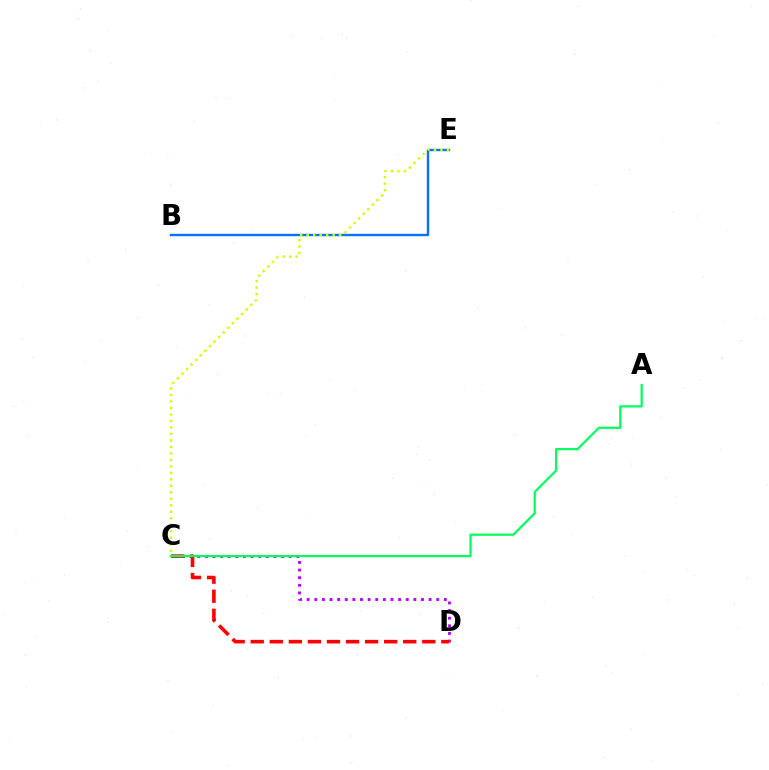{('C', 'D'): [{'color': '#b900ff', 'line_style': 'dotted', 'thickness': 2.07}, {'color': '#ff0000', 'line_style': 'dashed', 'thickness': 2.59}], ('B', 'E'): [{'color': '#0074ff', 'line_style': 'solid', 'thickness': 1.72}], ('C', 'E'): [{'color': '#d1ff00', 'line_style': 'dotted', 'thickness': 1.76}], ('A', 'C'): [{'color': '#00ff5c', 'line_style': 'solid', 'thickness': 1.6}]}